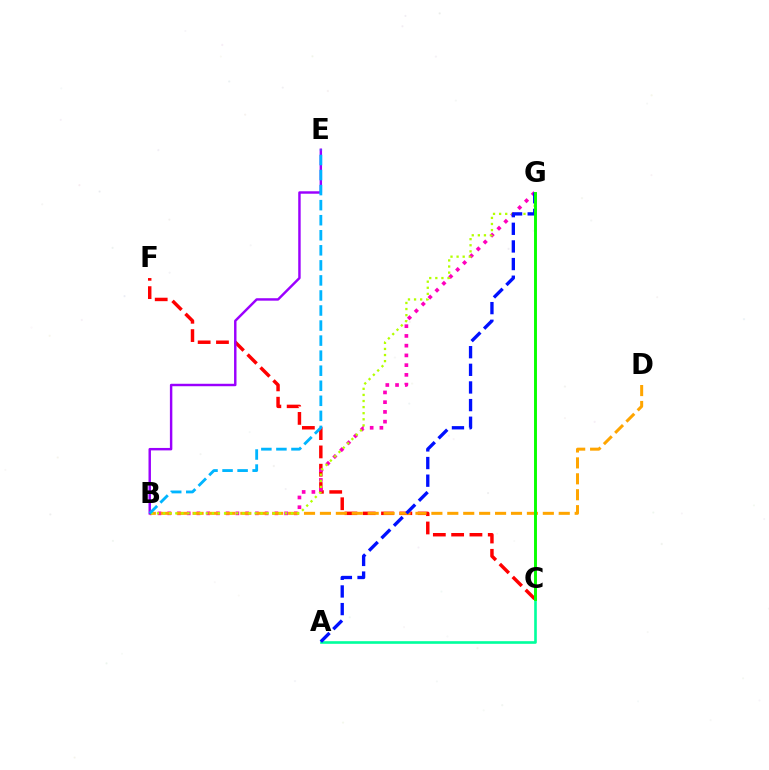{('C', 'F'): [{'color': '#ff0000', 'line_style': 'dashed', 'thickness': 2.49}], ('A', 'C'): [{'color': '#00ff9d', 'line_style': 'solid', 'thickness': 1.89}], ('B', 'G'): [{'color': '#ff00bd', 'line_style': 'dotted', 'thickness': 2.65}, {'color': '#b3ff00', 'line_style': 'dotted', 'thickness': 1.66}], ('B', 'D'): [{'color': '#ffa500', 'line_style': 'dashed', 'thickness': 2.16}], ('A', 'G'): [{'color': '#0010ff', 'line_style': 'dashed', 'thickness': 2.4}], ('C', 'G'): [{'color': '#08ff00', 'line_style': 'solid', 'thickness': 2.1}], ('B', 'E'): [{'color': '#9b00ff', 'line_style': 'solid', 'thickness': 1.76}, {'color': '#00b5ff', 'line_style': 'dashed', 'thickness': 2.04}]}